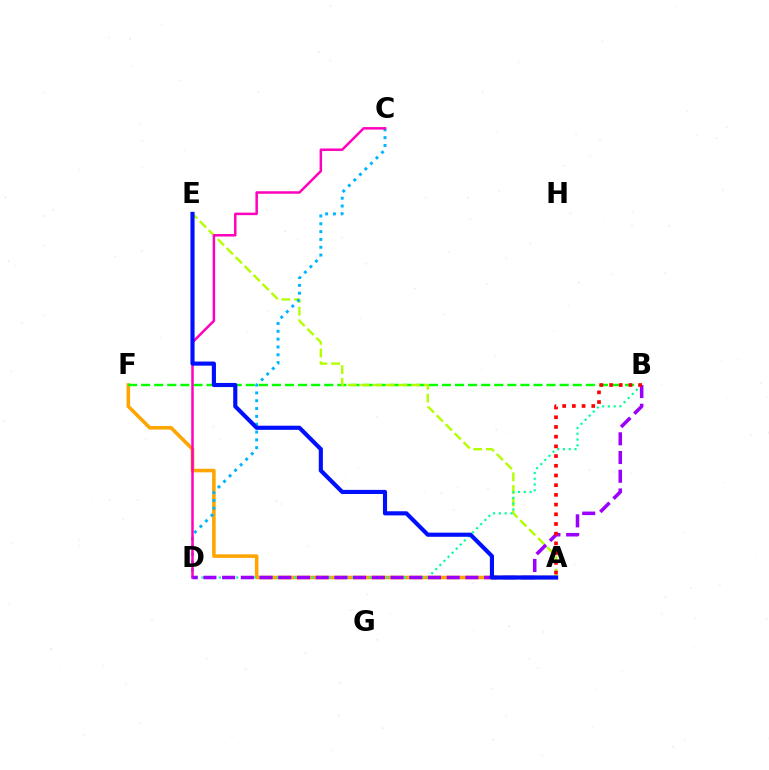{('A', 'F'): [{'color': '#ffa500', 'line_style': 'solid', 'thickness': 2.57}], ('B', 'F'): [{'color': '#08ff00', 'line_style': 'dashed', 'thickness': 1.78}], ('A', 'E'): [{'color': '#b3ff00', 'line_style': 'dashed', 'thickness': 1.72}, {'color': '#0010ff', 'line_style': 'solid', 'thickness': 2.98}], ('C', 'D'): [{'color': '#00b5ff', 'line_style': 'dotted', 'thickness': 2.13}, {'color': '#ff00bd', 'line_style': 'solid', 'thickness': 1.8}], ('B', 'D'): [{'color': '#00ff9d', 'line_style': 'dotted', 'thickness': 1.57}, {'color': '#9b00ff', 'line_style': 'dashed', 'thickness': 2.54}], ('A', 'B'): [{'color': '#ff0000', 'line_style': 'dotted', 'thickness': 2.64}]}